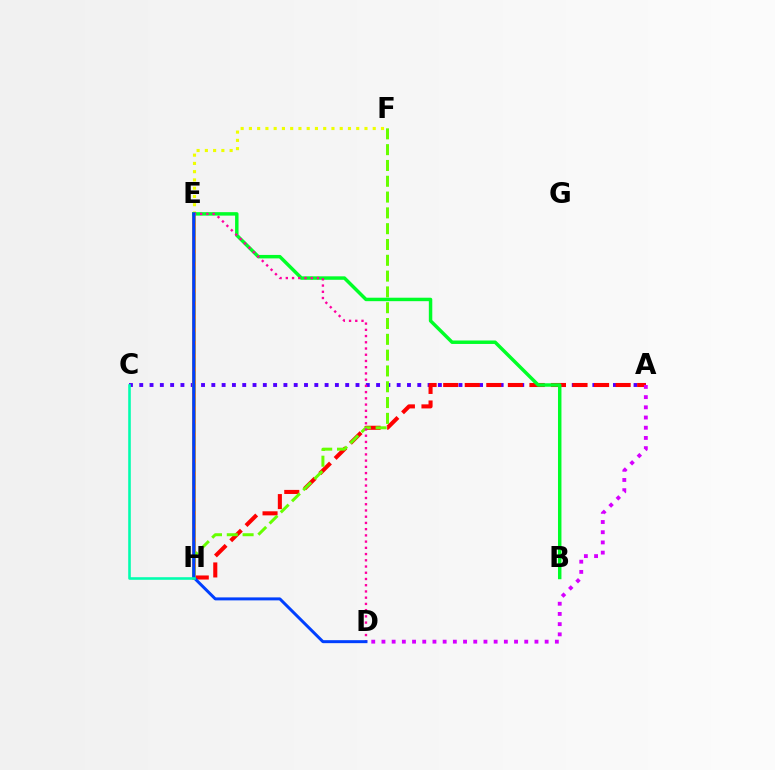{('E', 'F'): [{'color': '#eeff00', 'line_style': 'dotted', 'thickness': 2.24}], ('A', 'C'): [{'color': '#4f00ff', 'line_style': 'dotted', 'thickness': 2.8}], ('A', 'H'): [{'color': '#ff0000', 'line_style': 'dashed', 'thickness': 2.93}], ('E', 'H'): [{'color': '#ff8800', 'line_style': 'solid', 'thickness': 2.78}, {'color': '#00c7ff', 'line_style': 'dashed', 'thickness': 1.78}], ('F', 'H'): [{'color': '#66ff00', 'line_style': 'dashed', 'thickness': 2.15}], ('B', 'E'): [{'color': '#00ff27', 'line_style': 'solid', 'thickness': 2.49}], ('D', 'E'): [{'color': '#ff00a0', 'line_style': 'dotted', 'thickness': 1.69}, {'color': '#003fff', 'line_style': 'solid', 'thickness': 2.15}], ('A', 'D'): [{'color': '#d600ff', 'line_style': 'dotted', 'thickness': 2.77}], ('C', 'H'): [{'color': '#00ffaf', 'line_style': 'solid', 'thickness': 1.87}]}